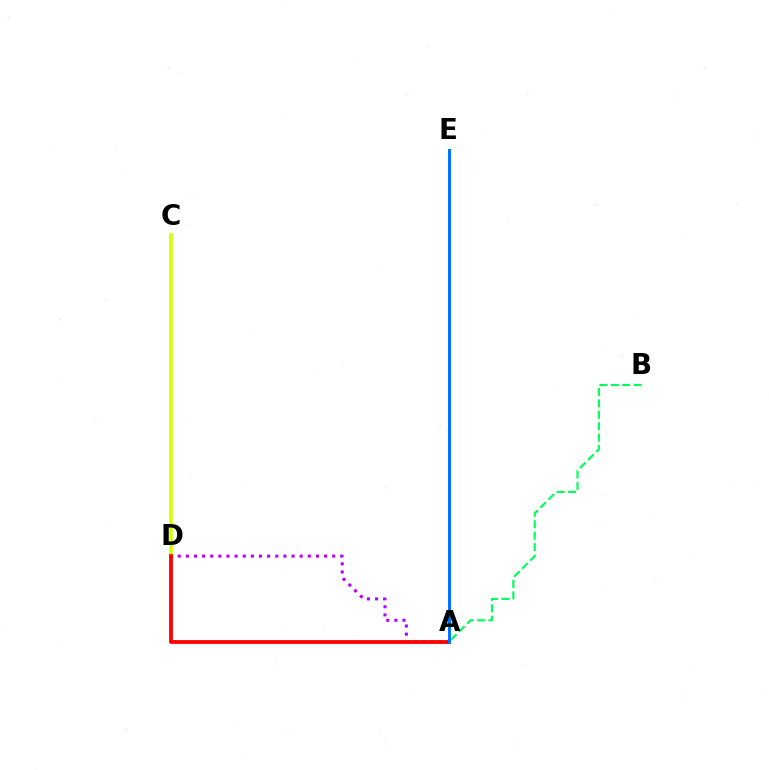{('A', 'D'): [{'color': '#b900ff', 'line_style': 'dotted', 'thickness': 2.21}, {'color': '#ff0000', 'line_style': 'solid', 'thickness': 2.74}], ('C', 'D'): [{'color': '#d1ff00', 'line_style': 'solid', 'thickness': 2.53}], ('A', 'B'): [{'color': '#00ff5c', 'line_style': 'dashed', 'thickness': 1.55}], ('A', 'E'): [{'color': '#0074ff', 'line_style': 'solid', 'thickness': 2.19}]}